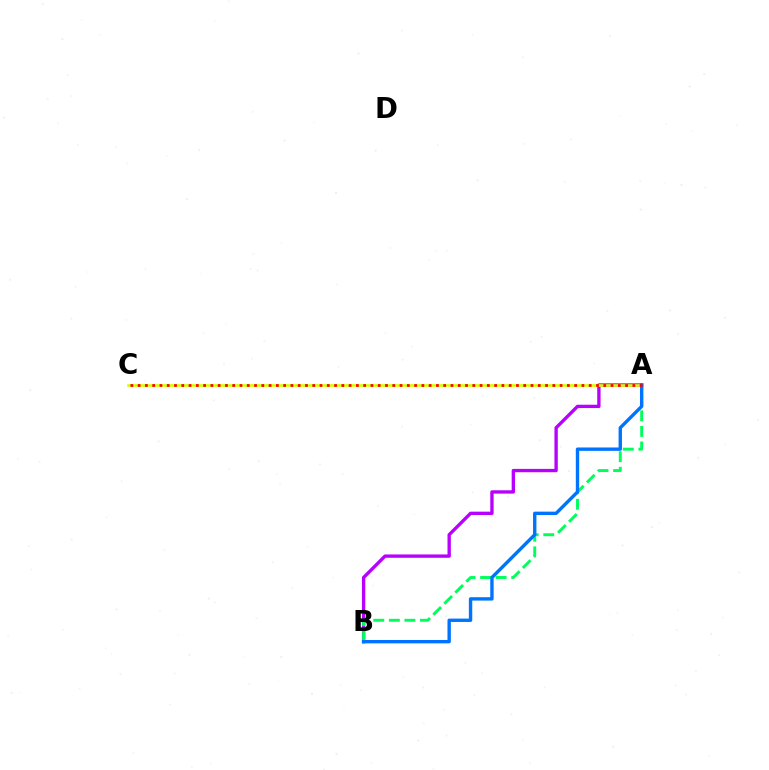{('A', 'B'): [{'color': '#b900ff', 'line_style': 'solid', 'thickness': 2.41}, {'color': '#00ff5c', 'line_style': 'dashed', 'thickness': 2.11}, {'color': '#0074ff', 'line_style': 'solid', 'thickness': 2.44}], ('A', 'C'): [{'color': '#d1ff00', 'line_style': 'solid', 'thickness': 1.91}, {'color': '#ff0000', 'line_style': 'dotted', 'thickness': 1.98}]}